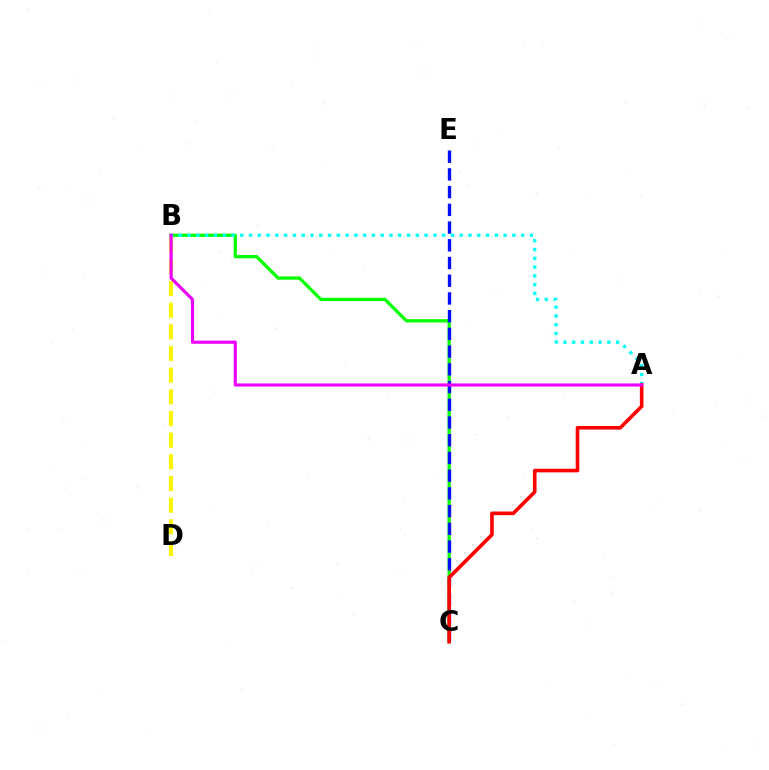{('B', 'C'): [{'color': '#08ff00', 'line_style': 'solid', 'thickness': 2.37}], ('B', 'D'): [{'color': '#fcf500', 'line_style': 'dashed', 'thickness': 2.94}], ('C', 'E'): [{'color': '#0010ff', 'line_style': 'dashed', 'thickness': 2.41}], ('A', 'B'): [{'color': '#00fff6', 'line_style': 'dotted', 'thickness': 2.38}, {'color': '#ee00ff', 'line_style': 'solid', 'thickness': 2.27}], ('A', 'C'): [{'color': '#ff0000', 'line_style': 'solid', 'thickness': 2.6}]}